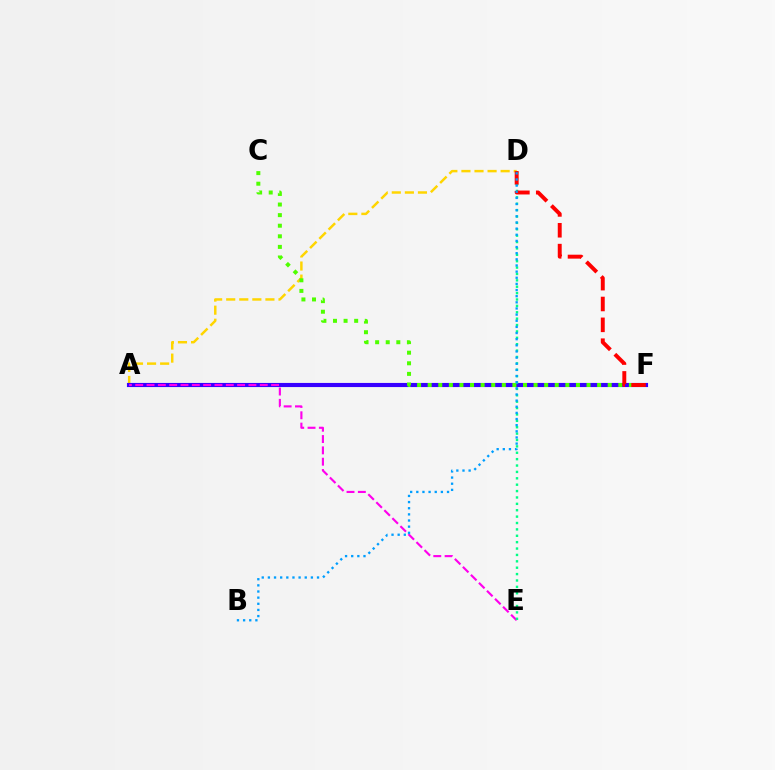{('A', 'D'): [{'color': '#ffd500', 'line_style': 'dashed', 'thickness': 1.78}], ('A', 'F'): [{'color': '#3700ff', 'line_style': 'solid', 'thickness': 2.97}], ('C', 'F'): [{'color': '#4fff00', 'line_style': 'dotted', 'thickness': 2.88}], ('A', 'E'): [{'color': '#ff00ed', 'line_style': 'dashed', 'thickness': 1.54}], ('D', 'E'): [{'color': '#00ff86', 'line_style': 'dotted', 'thickness': 1.74}], ('D', 'F'): [{'color': '#ff0000', 'line_style': 'dashed', 'thickness': 2.83}], ('B', 'D'): [{'color': '#009eff', 'line_style': 'dotted', 'thickness': 1.67}]}